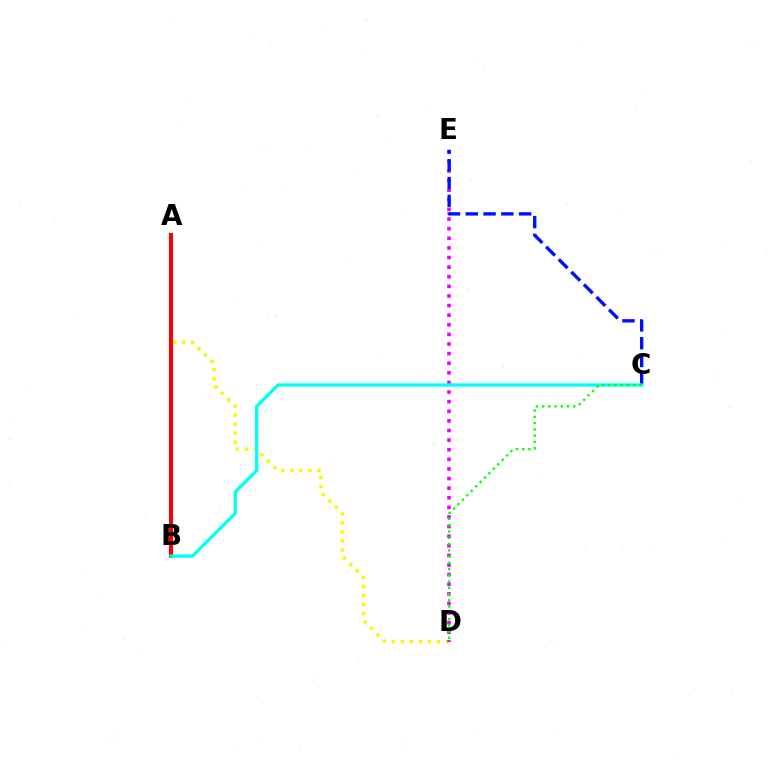{('A', 'D'): [{'color': '#fcf500', 'line_style': 'dotted', 'thickness': 2.46}], ('D', 'E'): [{'color': '#ee00ff', 'line_style': 'dotted', 'thickness': 2.61}], ('A', 'B'): [{'color': '#ff0000', 'line_style': 'solid', 'thickness': 2.93}], ('C', 'E'): [{'color': '#0010ff', 'line_style': 'dashed', 'thickness': 2.42}], ('B', 'C'): [{'color': '#00fff6', 'line_style': 'solid', 'thickness': 2.36}], ('C', 'D'): [{'color': '#08ff00', 'line_style': 'dotted', 'thickness': 1.7}]}